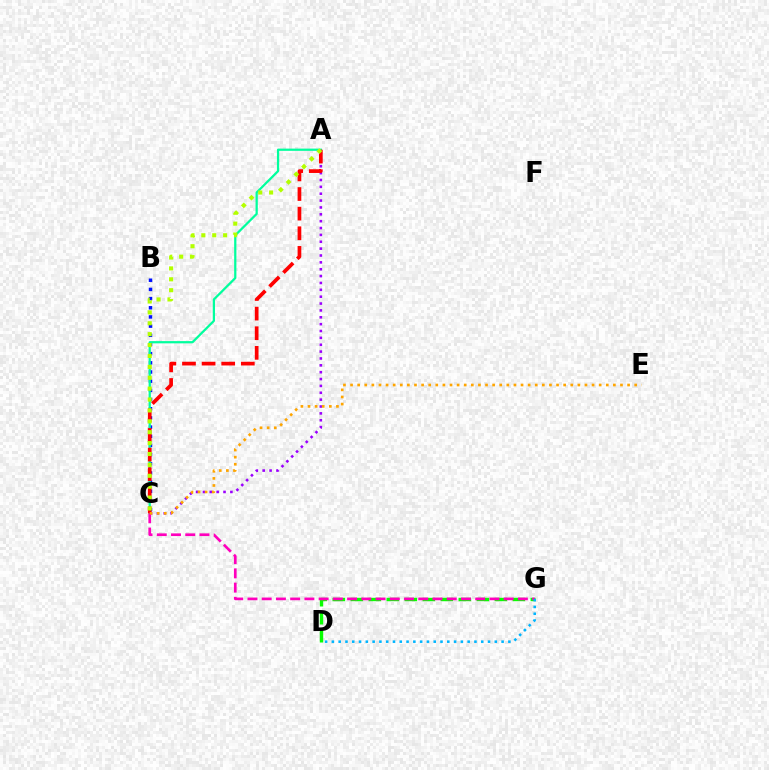{('B', 'C'): [{'color': '#0010ff', 'line_style': 'dotted', 'thickness': 2.49}], ('A', 'C'): [{'color': '#00ff9d', 'line_style': 'solid', 'thickness': 1.61}, {'color': '#9b00ff', 'line_style': 'dotted', 'thickness': 1.87}, {'color': '#ff0000', 'line_style': 'dashed', 'thickness': 2.66}, {'color': '#b3ff00', 'line_style': 'dotted', 'thickness': 2.96}], ('D', 'G'): [{'color': '#08ff00', 'line_style': 'dashed', 'thickness': 2.45}, {'color': '#00b5ff', 'line_style': 'dotted', 'thickness': 1.84}], ('C', 'G'): [{'color': '#ff00bd', 'line_style': 'dashed', 'thickness': 1.93}], ('C', 'E'): [{'color': '#ffa500', 'line_style': 'dotted', 'thickness': 1.93}]}